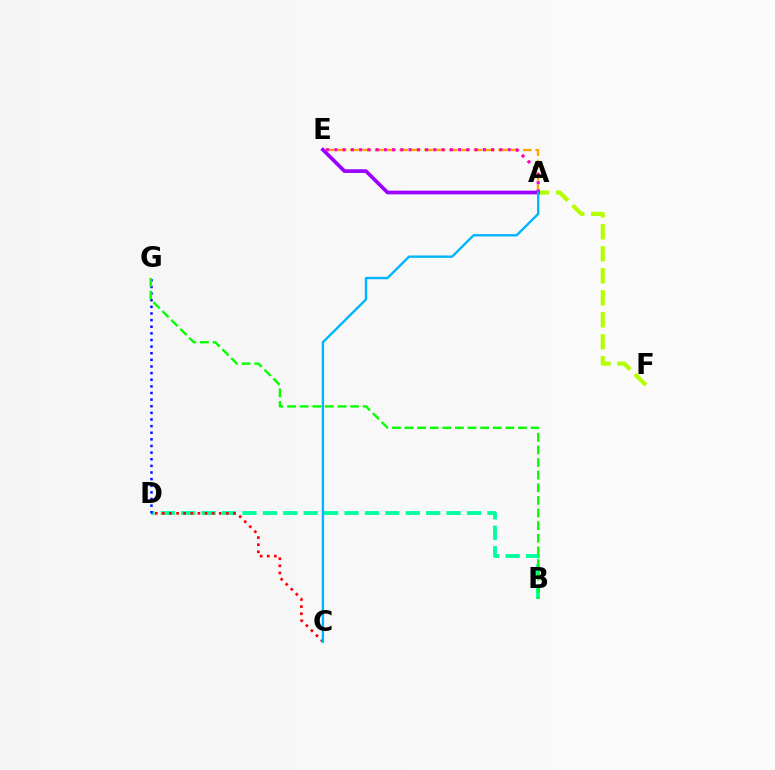{('B', 'D'): [{'color': '#00ff9d', 'line_style': 'dashed', 'thickness': 2.77}], ('A', 'F'): [{'color': '#b3ff00', 'line_style': 'dashed', 'thickness': 2.99}], ('A', 'E'): [{'color': '#ffa500', 'line_style': 'dashed', 'thickness': 1.68}, {'color': '#ff00bd', 'line_style': 'dotted', 'thickness': 2.24}, {'color': '#9b00ff', 'line_style': 'solid', 'thickness': 2.64}], ('C', 'D'): [{'color': '#ff0000', 'line_style': 'dotted', 'thickness': 1.93}], ('D', 'G'): [{'color': '#0010ff', 'line_style': 'dotted', 'thickness': 1.8}], ('B', 'G'): [{'color': '#08ff00', 'line_style': 'dashed', 'thickness': 1.71}], ('A', 'C'): [{'color': '#00b5ff', 'line_style': 'solid', 'thickness': 1.71}]}